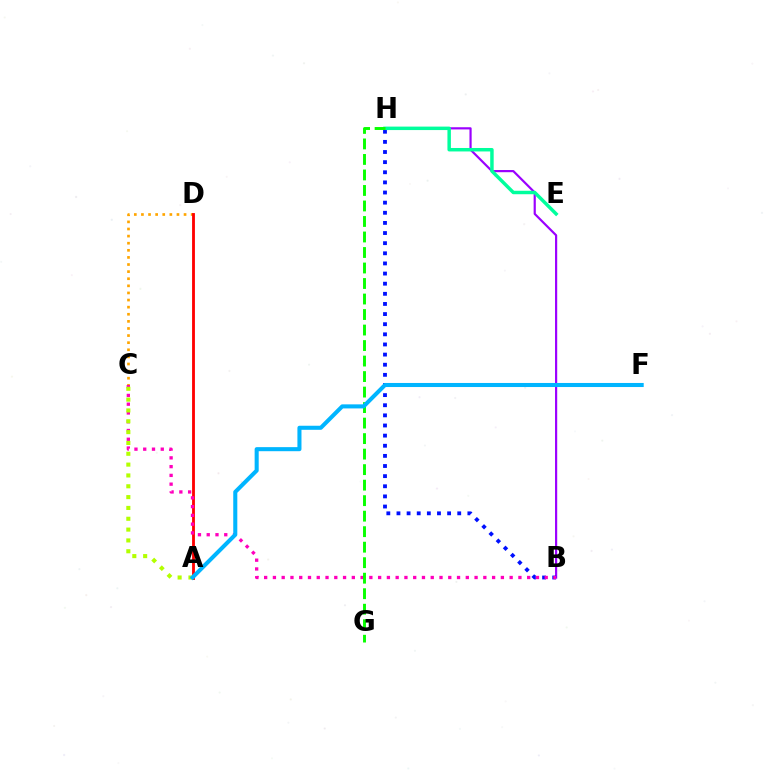{('C', 'D'): [{'color': '#ffa500', 'line_style': 'dotted', 'thickness': 1.93}], ('A', 'D'): [{'color': '#ff0000', 'line_style': 'solid', 'thickness': 2.04}], ('B', 'H'): [{'color': '#9b00ff', 'line_style': 'solid', 'thickness': 1.57}, {'color': '#0010ff', 'line_style': 'dotted', 'thickness': 2.75}], ('B', 'C'): [{'color': '#ff00bd', 'line_style': 'dotted', 'thickness': 2.38}], ('E', 'H'): [{'color': '#00ff9d', 'line_style': 'solid', 'thickness': 2.49}], ('A', 'C'): [{'color': '#b3ff00', 'line_style': 'dotted', 'thickness': 2.94}], ('G', 'H'): [{'color': '#08ff00', 'line_style': 'dashed', 'thickness': 2.11}], ('A', 'F'): [{'color': '#00b5ff', 'line_style': 'solid', 'thickness': 2.92}]}